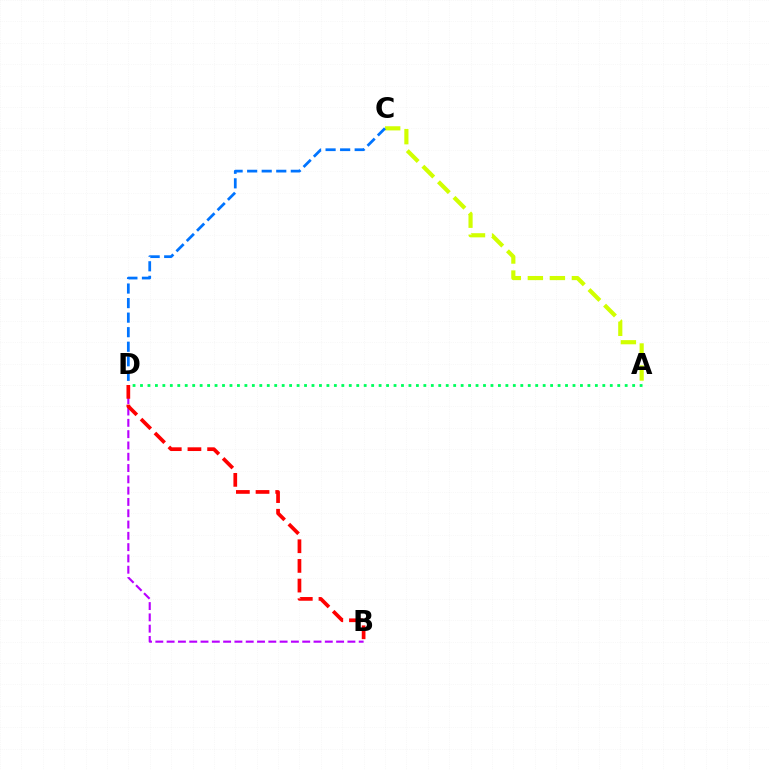{('B', 'D'): [{'color': '#b900ff', 'line_style': 'dashed', 'thickness': 1.53}, {'color': '#ff0000', 'line_style': 'dashed', 'thickness': 2.67}], ('A', 'C'): [{'color': '#d1ff00', 'line_style': 'dashed', 'thickness': 2.99}], ('A', 'D'): [{'color': '#00ff5c', 'line_style': 'dotted', 'thickness': 2.03}], ('C', 'D'): [{'color': '#0074ff', 'line_style': 'dashed', 'thickness': 1.98}]}